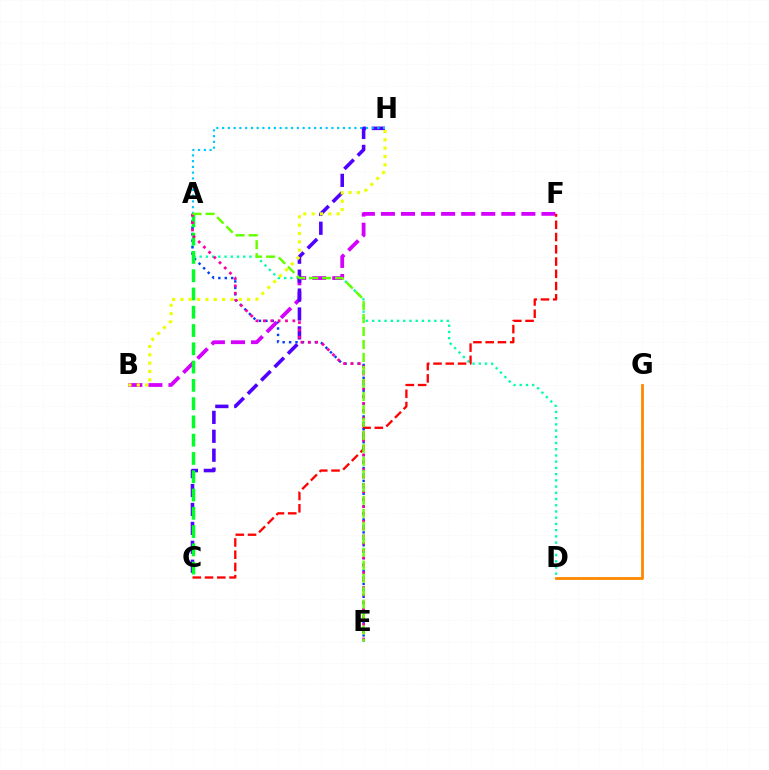{('A', 'D'): [{'color': '#00ffaf', 'line_style': 'dotted', 'thickness': 1.69}], ('B', 'F'): [{'color': '#d600ff', 'line_style': 'dashed', 'thickness': 2.73}], ('C', 'F'): [{'color': '#ff0000', 'line_style': 'dashed', 'thickness': 1.67}], ('C', 'H'): [{'color': '#4f00ff', 'line_style': 'dashed', 'thickness': 2.57}], ('D', 'G'): [{'color': '#ff8800', 'line_style': 'solid', 'thickness': 2.01}], ('A', 'E'): [{'color': '#003fff', 'line_style': 'dotted', 'thickness': 1.75}, {'color': '#ff00a0', 'line_style': 'dotted', 'thickness': 2.0}, {'color': '#66ff00', 'line_style': 'dashed', 'thickness': 1.76}], ('A', 'C'): [{'color': '#00ff27', 'line_style': 'dashed', 'thickness': 2.48}], ('B', 'H'): [{'color': '#eeff00', 'line_style': 'dotted', 'thickness': 2.26}], ('A', 'H'): [{'color': '#00c7ff', 'line_style': 'dotted', 'thickness': 1.56}]}